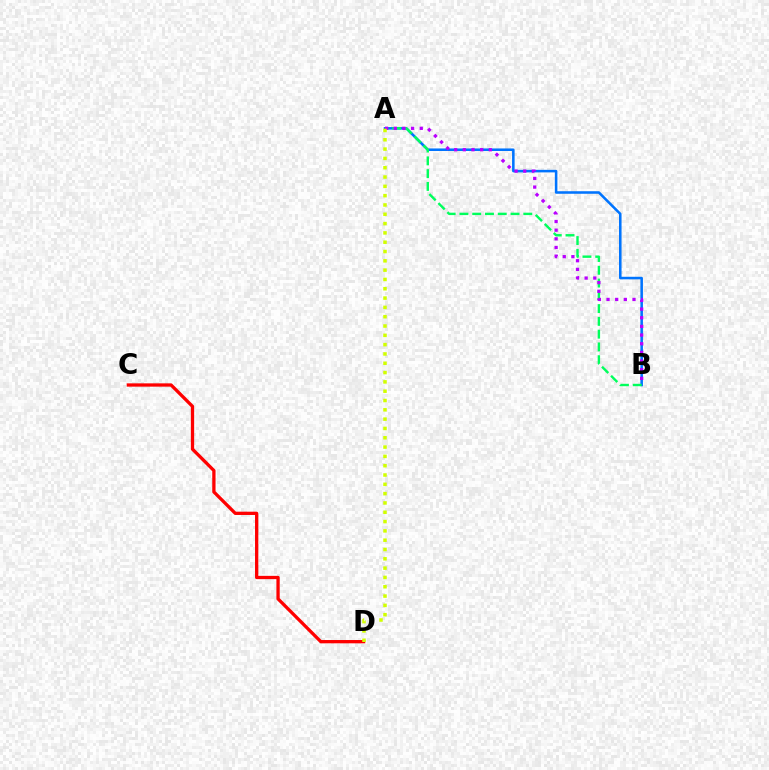{('A', 'B'): [{'color': '#0074ff', 'line_style': 'solid', 'thickness': 1.84}, {'color': '#00ff5c', 'line_style': 'dashed', 'thickness': 1.74}, {'color': '#b900ff', 'line_style': 'dotted', 'thickness': 2.35}], ('C', 'D'): [{'color': '#ff0000', 'line_style': 'solid', 'thickness': 2.37}], ('A', 'D'): [{'color': '#d1ff00', 'line_style': 'dotted', 'thickness': 2.53}]}